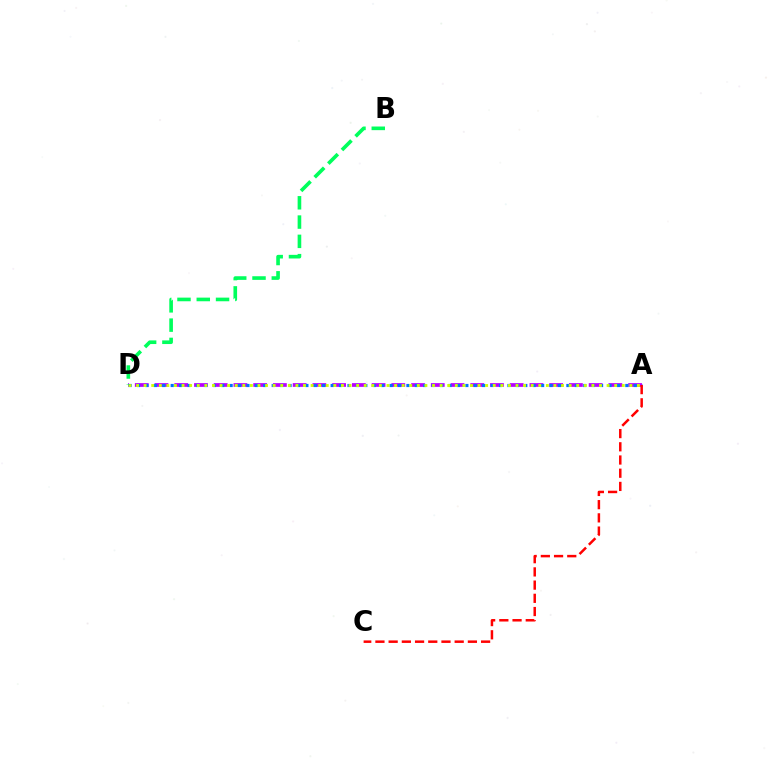{('A', 'D'): [{'color': '#b900ff', 'line_style': 'dashed', 'thickness': 2.68}, {'color': '#0074ff', 'line_style': 'dotted', 'thickness': 2.29}, {'color': '#d1ff00', 'line_style': 'dotted', 'thickness': 2.06}], ('B', 'D'): [{'color': '#00ff5c', 'line_style': 'dashed', 'thickness': 2.62}], ('A', 'C'): [{'color': '#ff0000', 'line_style': 'dashed', 'thickness': 1.79}]}